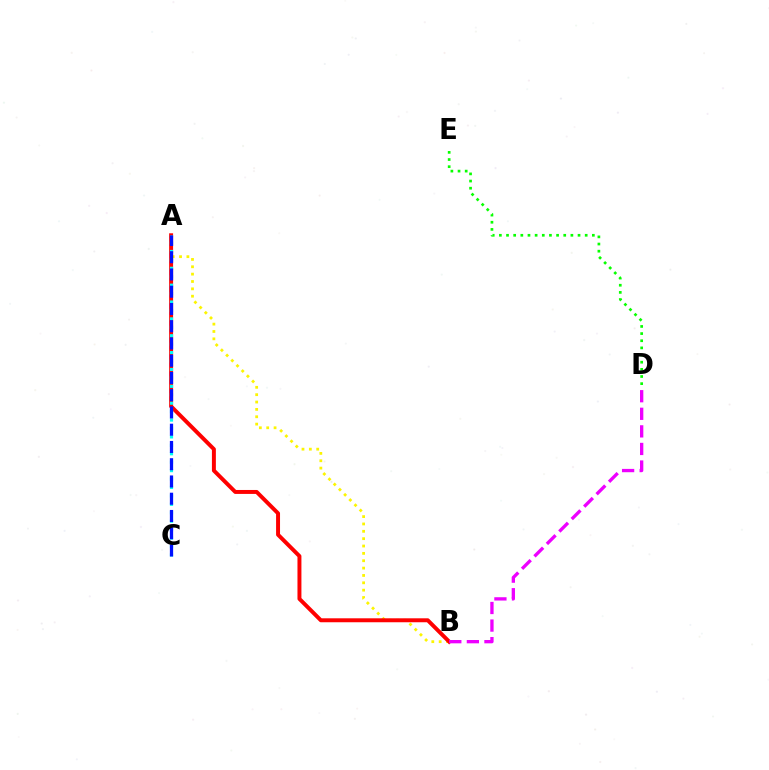{('A', 'B'): [{'color': '#fcf500', 'line_style': 'dotted', 'thickness': 2.0}, {'color': '#ff0000', 'line_style': 'solid', 'thickness': 2.85}], ('A', 'C'): [{'color': '#00fff6', 'line_style': 'dotted', 'thickness': 2.29}, {'color': '#0010ff', 'line_style': 'dashed', 'thickness': 2.34}], ('B', 'D'): [{'color': '#ee00ff', 'line_style': 'dashed', 'thickness': 2.39}], ('D', 'E'): [{'color': '#08ff00', 'line_style': 'dotted', 'thickness': 1.94}]}